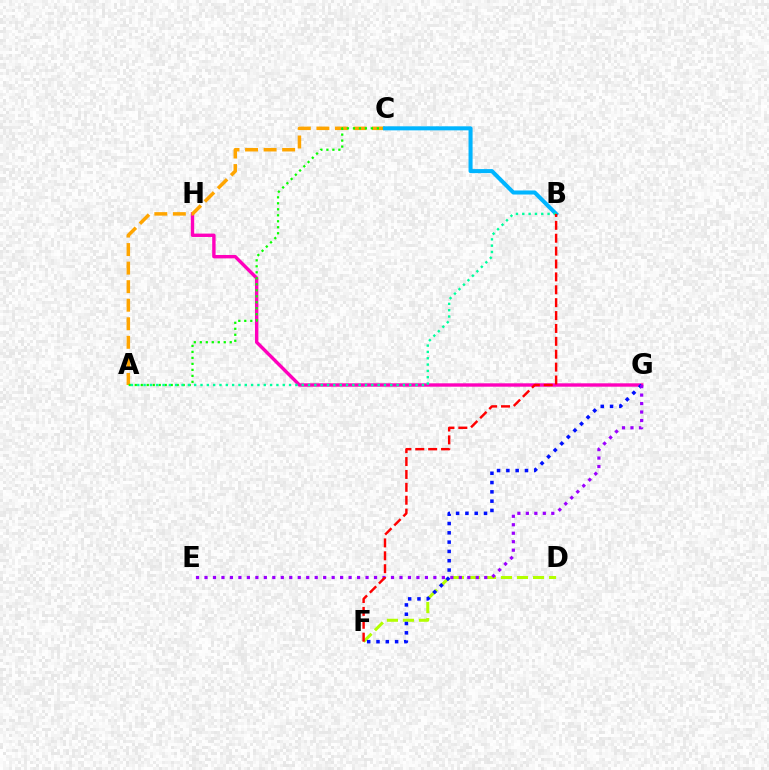{('G', 'H'): [{'color': '#ff00bd', 'line_style': 'solid', 'thickness': 2.44}], ('D', 'F'): [{'color': '#b3ff00', 'line_style': 'dashed', 'thickness': 2.18}], ('A', 'C'): [{'color': '#ffa500', 'line_style': 'dashed', 'thickness': 2.52}, {'color': '#08ff00', 'line_style': 'dotted', 'thickness': 1.63}], ('F', 'G'): [{'color': '#0010ff', 'line_style': 'dotted', 'thickness': 2.53}], ('B', 'C'): [{'color': '#00b5ff', 'line_style': 'solid', 'thickness': 2.91}], ('E', 'G'): [{'color': '#9b00ff', 'line_style': 'dotted', 'thickness': 2.3}], ('A', 'B'): [{'color': '#00ff9d', 'line_style': 'dotted', 'thickness': 1.72}], ('B', 'F'): [{'color': '#ff0000', 'line_style': 'dashed', 'thickness': 1.75}]}